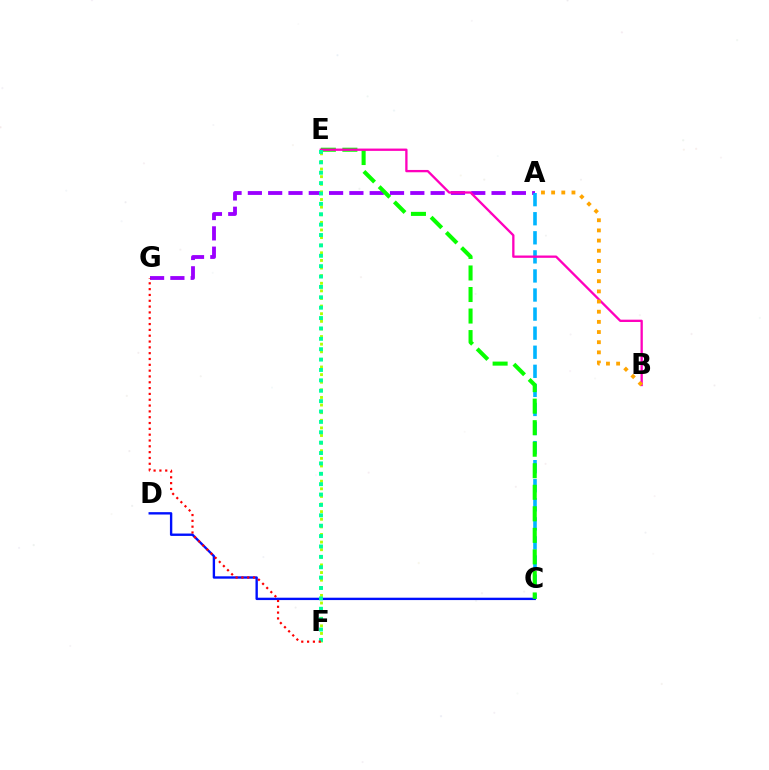{('A', 'G'): [{'color': '#9b00ff', 'line_style': 'dashed', 'thickness': 2.76}], ('A', 'C'): [{'color': '#00b5ff', 'line_style': 'dashed', 'thickness': 2.59}], ('E', 'F'): [{'color': '#b3ff00', 'line_style': 'dotted', 'thickness': 2.07}, {'color': '#00ff9d', 'line_style': 'dotted', 'thickness': 2.82}], ('C', 'D'): [{'color': '#0010ff', 'line_style': 'solid', 'thickness': 1.71}], ('C', 'E'): [{'color': '#08ff00', 'line_style': 'dashed', 'thickness': 2.93}], ('B', 'E'): [{'color': '#ff00bd', 'line_style': 'solid', 'thickness': 1.67}], ('F', 'G'): [{'color': '#ff0000', 'line_style': 'dotted', 'thickness': 1.58}], ('A', 'B'): [{'color': '#ffa500', 'line_style': 'dotted', 'thickness': 2.76}]}